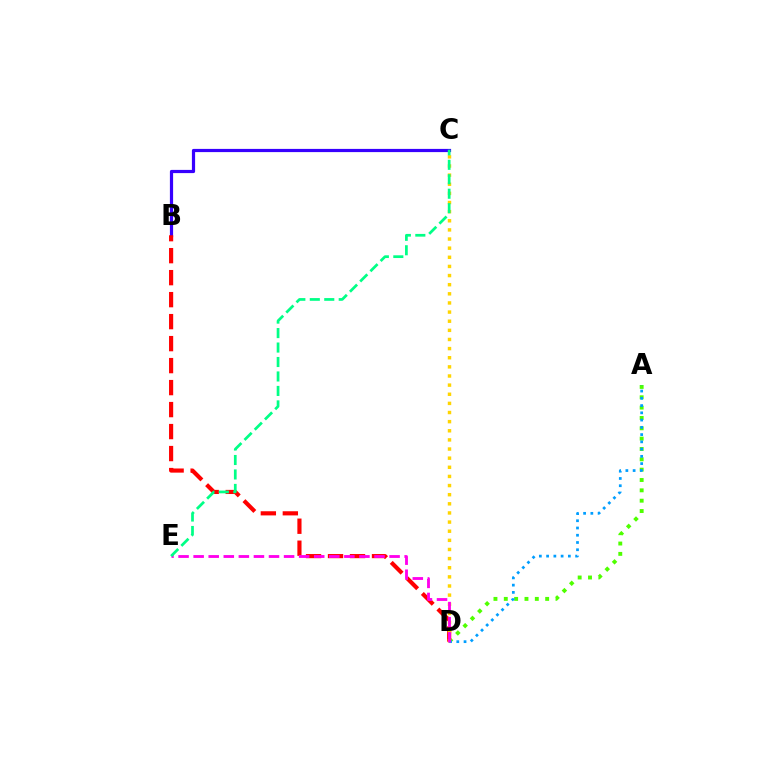{('A', 'D'): [{'color': '#4fff00', 'line_style': 'dotted', 'thickness': 2.81}, {'color': '#009eff', 'line_style': 'dotted', 'thickness': 1.97}], ('B', 'C'): [{'color': '#3700ff', 'line_style': 'solid', 'thickness': 2.3}], ('B', 'D'): [{'color': '#ff0000', 'line_style': 'dashed', 'thickness': 2.99}], ('C', 'D'): [{'color': '#ffd500', 'line_style': 'dotted', 'thickness': 2.48}], ('D', 'E'): [{'color': '#ff00ed', 'line_style': 'dashed', 'thickness': 2.05}], ('C', 'E'): [{'color': '#00ff86', 'line_style': 'dashed', 'thickness': 1.96}]}